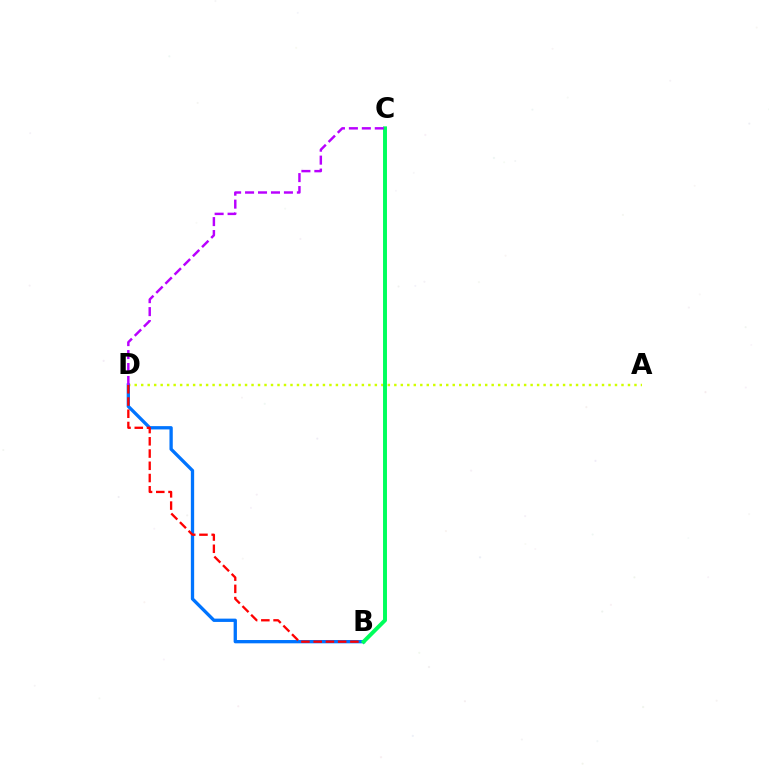{('A', 'D'): [{'color': '#d1ff00', 'line_style': 'dotted', 'thickness': 1.76}], ('B', 'D'): [{'color': '#0074ff', 'line_style': 'solid', 'thickness': 2.38}, {'color': '#ff0000', 'line_style': 'dashed', 'thickness': 1.66}], ('B', 'C'): [{'color': '#00ff5c', 'line_style': 'solid', 'thickness': 2.84}], ('C', 'D'): [{'color': '#b900ff', 'line_style': 'dashed', 'thickness': 1.76}]}